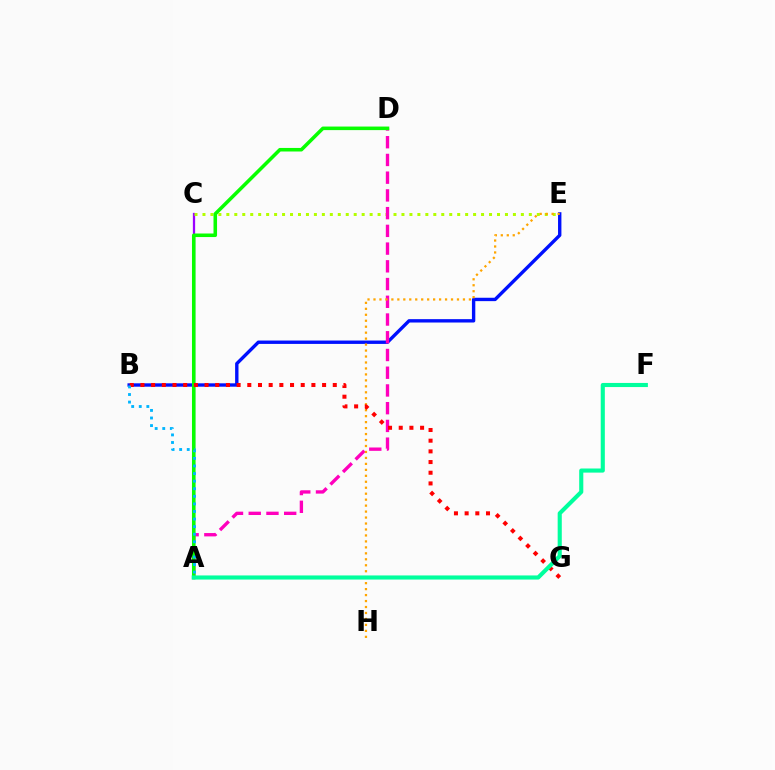{('A', 'C'): [{'color': '#9b00ff', 'line_style': 'solid', 'thickness': 1.63}], ('B', 'E'): [{'color': '#0010ff', 'line_style': 'solid', 'thickness': 2.43}], ('C', 'E'): [{'color': '#b3ff00', 'line_style': 'dotted', 'thickness': 2.16}], ('A', 'D'): [{'color': '#ff00bd', 'line_style': 'dashed', 'thickness': 2.41}, {'color': '#08ff00', 'line_style': 'solid', 'thickness': 2.56}], ('E', 'H'): [{'color': '#ffa500', 'line_style': 'dotted', 'thickness': 1.62}], ('B', 'G'): [{'color': '#ff0000', 'line_style': 'dotted', 'thickness': 2.9}], ('A', 'B'): [{'color': '#00b5ff', 'line_style': 'dotted', 'thickness': 2.06}], ('A', 'F'): [{'color': '#00ff9d', 'line_style': 'solid', 'thickness': 2.96}]}